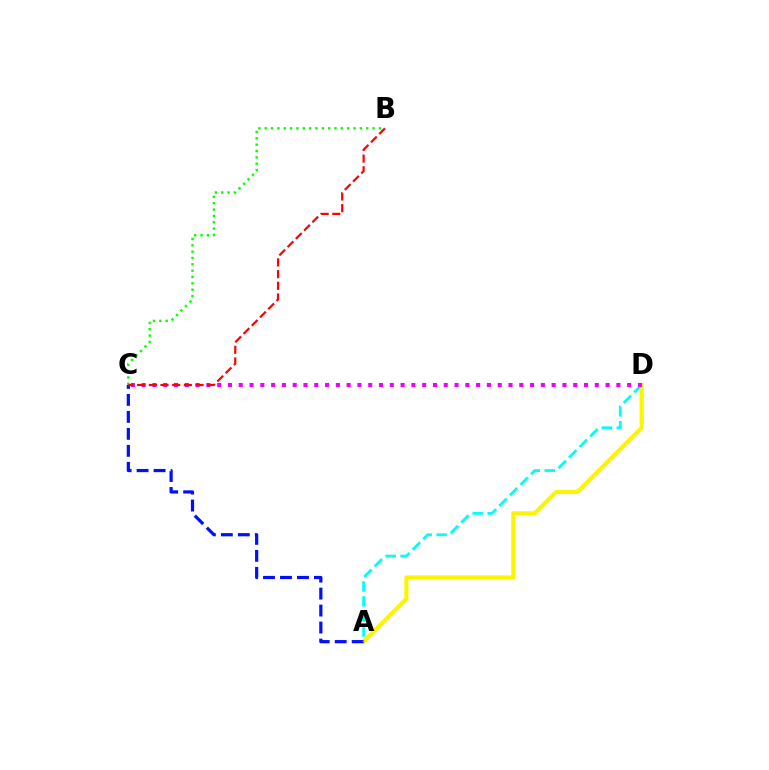{('A', 'D'): [{'color': '#fcf500', 'line_style': 'solid', 'thickness': 2.98}, {'color': '#00fff6', 'line_style': 'dashed', 'thickness': 2.03}], ('A', 'C'): [{'color': '#0010ff', 'line_style': 'dashed', 'thickness': 2.31}], ('C', 'D'): [{'color': '#ee00ff', 'line_style': 'dotted', 'thickness': 2.93}], ('B', 'C'): [{'color': '#08ff00', 'line_style': 'dotted', 'thickness': 1.72}, {'color': '#ff0000', 'line_style': 'dashed', 'thickness': 1.59}]}